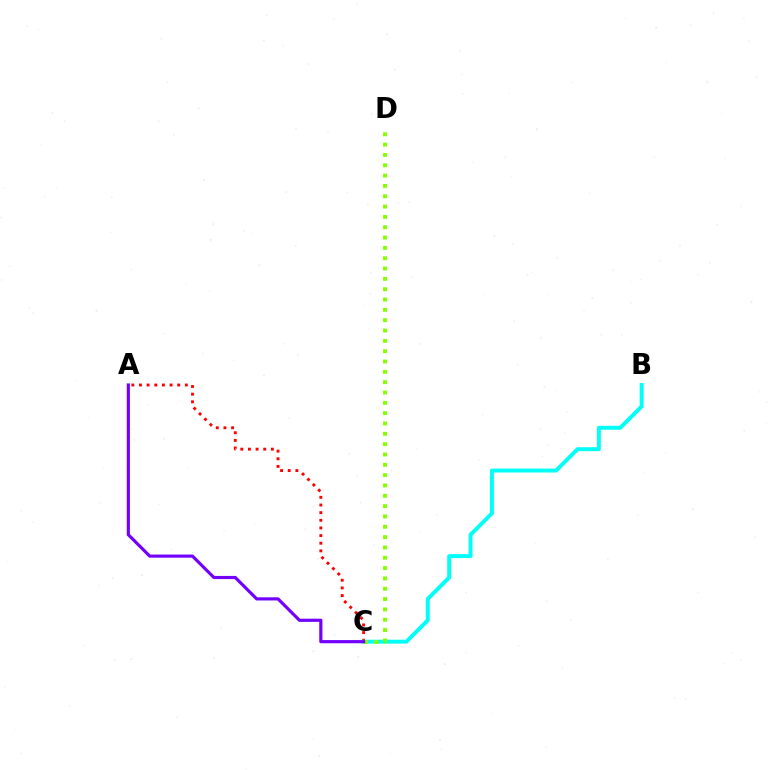{('A', 'C'): [{'color': '#ff0000', 'line_style': 'dotted', 'thickness': 2.08}, {'color': '#7200ff', 'line_style': 'solid', 'thickness': 2.28}], ('B', 'C'): [{'color': '#00fff6', 'line_style': 'solid', 'thickness': 2.82}], ('C', 'D'): [{'color': '#84ff00', 'line_style': 'dotted', 'thickness': 2.81}]}